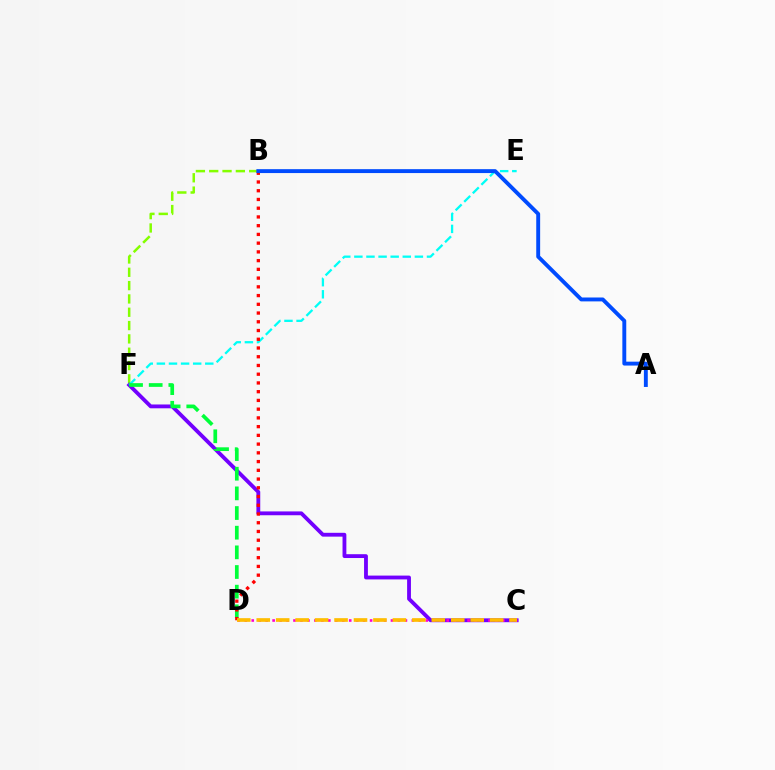{('B', 'F'): [{'color': '#84ff00', 'line_style': 'dashed', 'thickness': 1.81}], ('C', 'F'): [{'color': '#7200ff', 'line_style': 'solid', 'thickness': 2.76}], ('E', 'F'): [{'color': '#00fff6', 'line_style': 'dashed', 'thickness': 1.64}], ('C', 'D'): [{'color': '#ff00cf', 'line_style': 'dotted', 'thickness': 1.89}, {'color': '#ffbd00', 'line_style': 'dashed', 'thickness': 2.64}], ('D', 'F'): [{'color': '#00ff39', 'line_style': 'dashed', 'thickness': 2.67}], ('B', 'D'): [{'color': '#ff0000', 'line_style': 'dotted', 'thickness': 2.37}], ('A', 'B'): [{'color': '#004bff', 'line_style': 'solid', 'thickness': 2.8}]}